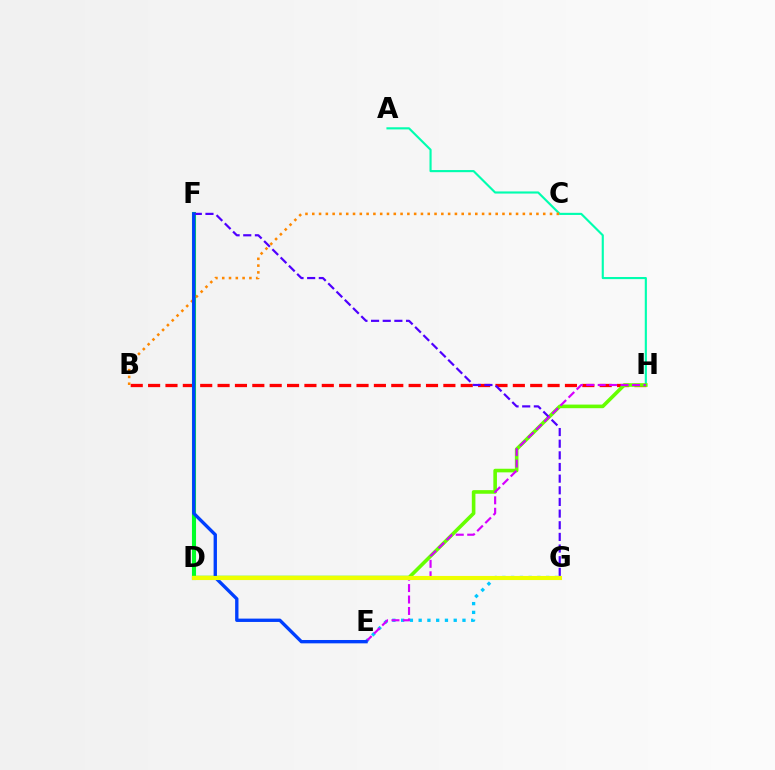{('A', 'H'): [{'color': '#00ffaf', 'line_style': 'solid', 'thickness': 1.54}], ('B', 'H'): [{'color': '#ff0000', 'line_style': 'dashed', 'thickness': 2.36}], ('E', 'G'): [{'color': '#00c7ff', 'line_style': 'dotted', 'thickness': 2.38}], ('D', 'F'): [{'color': '#00ff27', 'line_style': 'solid', 'thickness': 2.94}], ('D', 'H'): [{'color': '#66ff00', 'line_style': 'solid', 'thickness': 2.6}], ('B', 'C'): [{'color': '#ff8800', 'line_style': 'dotted', 'thickness': 1.85}], ('F', 'G'): [{'color': '#4f00ff', 'line_style': 'dashed', 'thickness': 1.58}], ('E', 'H'): [{'color': '#d600ff', 'line_style': 'dashed', 'thickness': 1.55}], ('E', 'F'): [{'color': '#003fff', 'line_style': 'solid', 'thickness': 2.41}], ('D', 'G'): [{'color': '#ff00a0', 'line_style': 'dashed', 'thickness': 2.56}, {'color': '#eeff00', 'line_style': 'solid', 'thickness': 2.96}]}